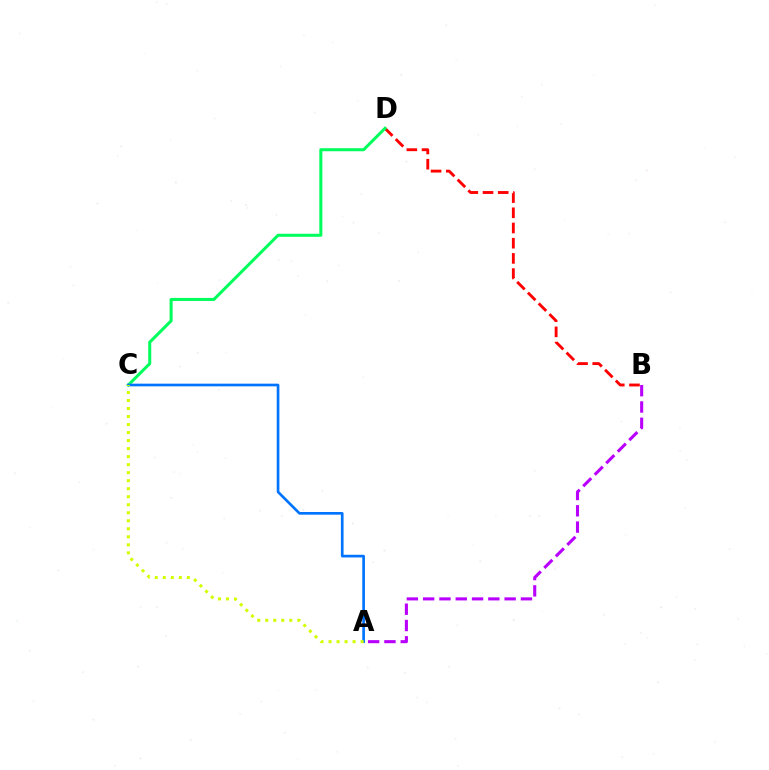{('B', 'D'): [{'color': '#ff0000', 'line_style': 'dashed', 'thickness': 2.07}], ('C', 'D'): [{'color': '#00ff5c', 'line_style': 'solid', 'thickness': 2.19}], ('A', 'C'): [{'color': '#0074ff', 'line_style': 'solid', 'thickness': 1.93}, {'color': '#d1ff00', 'line_style': 'dotted', 'thickness': 2.18}], ('A', 'B'): [{'color': '#b900ff', 'line_style': 'dashed', 'thickness': 2.21}]}